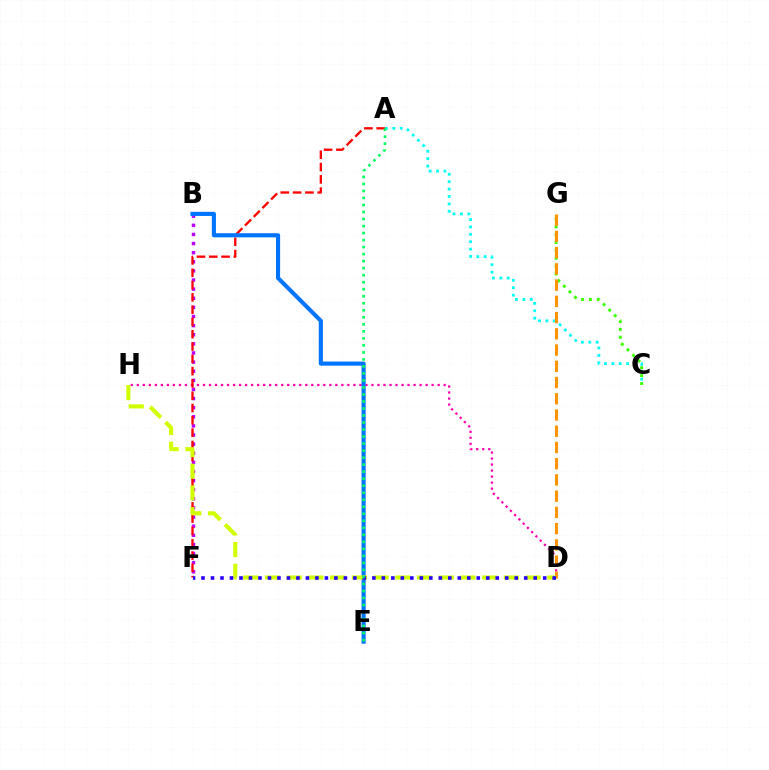{('C', 'G'): [{'color': '#3dff00', 'line_style': 'dotted', 'thickness': 2.14}], ('A', 'C'): [{'color': '#00fff6', 'line_style': 'dotted', 'thickness': 2.01}], ('B', 'F'): [{'color': '#b900ff', 'line_style': 'dotted', 'thickness': 2.48}], ('D', 'H'): [{'color': '#ff00ac', 'line_style': 'dotted', 'thickness': 1.63}, {'color': '#d1ff00', 'line_style': 'dashed', 'thickness': 2.95}], ('A', 'F'): [{'color': '#ff0000', 'line_style': 'dashed', 'thickness': 1.67}], ('D', 'G'): [{'color': '#ff9400', 'line_style': 'dashed', 'thickness': 2.21}], ('B', 'E'): [{'color': '#0074ff', 'line_style': 'solid', 'thickness': 2.96}], ('D', 'F'): [{'color': '#2500ff', 'line_style': 'dotted', 'thickness': 2.58}], ('A', 'E'): [{'color': '#00ff5c', 'line_style': 'dotted', 'thickness': 1.91}]}